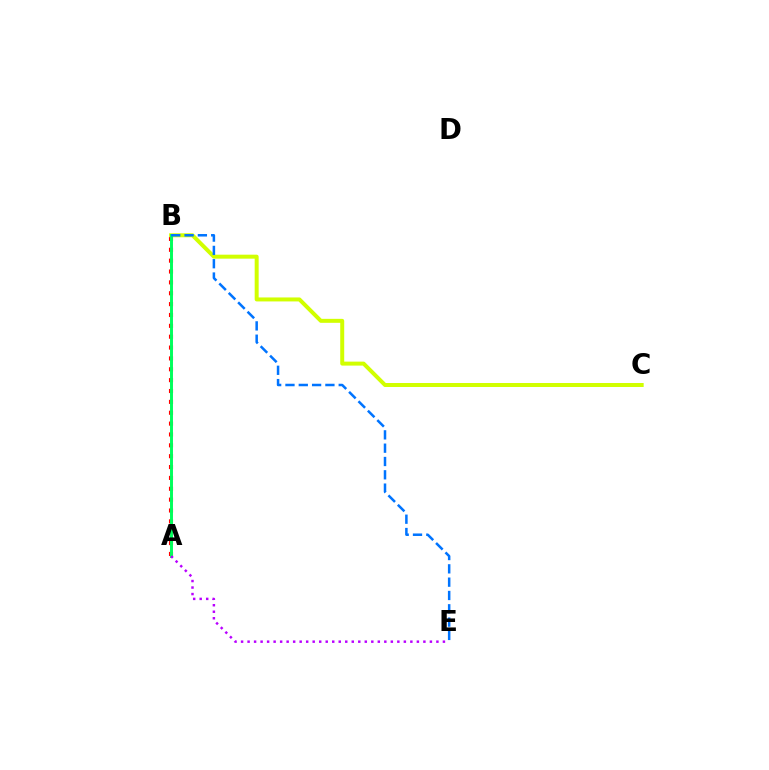{('A', 'B'): [{'color': '#ff0000', 'line_style': 'dotted', 'thickness': 2.95}, {'color': '#00ff5c', 'line_style': 'solid', 'thickness': 2.12}], ('B', 'C'): [{'color': '#d1ff00', 'line_style': 'solid', 'thickness': 2.87}], ('A', 'E'): [{'color': '#b900ff', 'line_style': 'dotted', 'thickness': 1.77}], ('B', 'E'): [{'color': '#0074ff', 'line_style': 'dashed', 'thickness': 1.81}]}